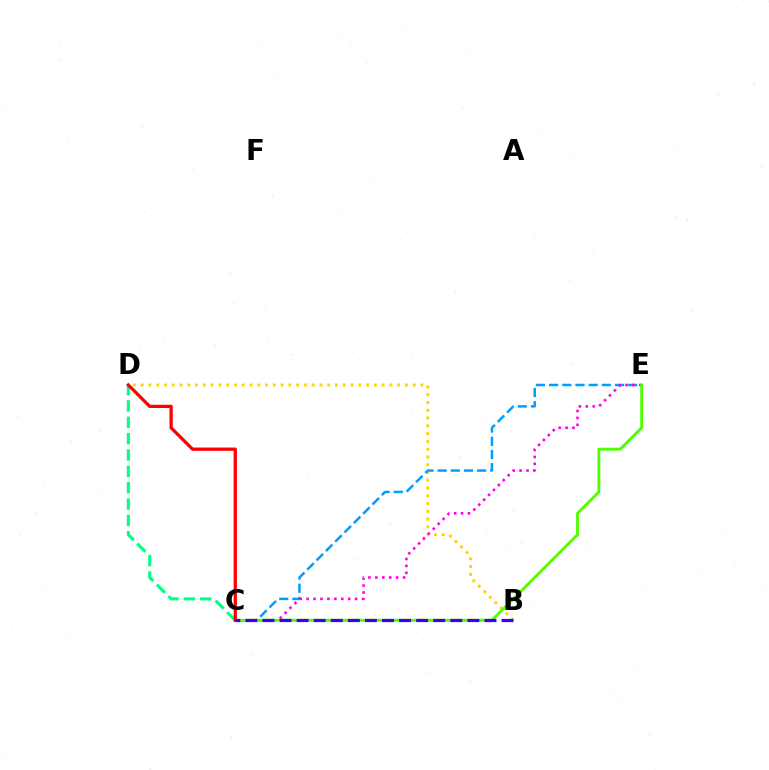{('B', 'D'): [{'color': '#ffd500', 'line_style': 'dotted', 'thickness': 2.11}], ('C', 'E'): [{'color': '#009eff', 'line_style': 'dashed', 'thickness': 1.79}, {'color': '#ff00ed', 'line_style': 'dotted', 'thickness': 1.88}, {'color': '#4fff00', 'line_style': 'solid', 'thickness': 2.06}], ('C', 'D'): [{'color': '#00ff86', 'line_style': 'dashed', 'thickness': 2.22}, {'color': '#ff0000', 'line_style': 'solid', 'thickness': 2.36}], ('B', 'C'): [{'color': '#3700ff', 'line_style': 'dashed', 'thickness': 2.32}]}